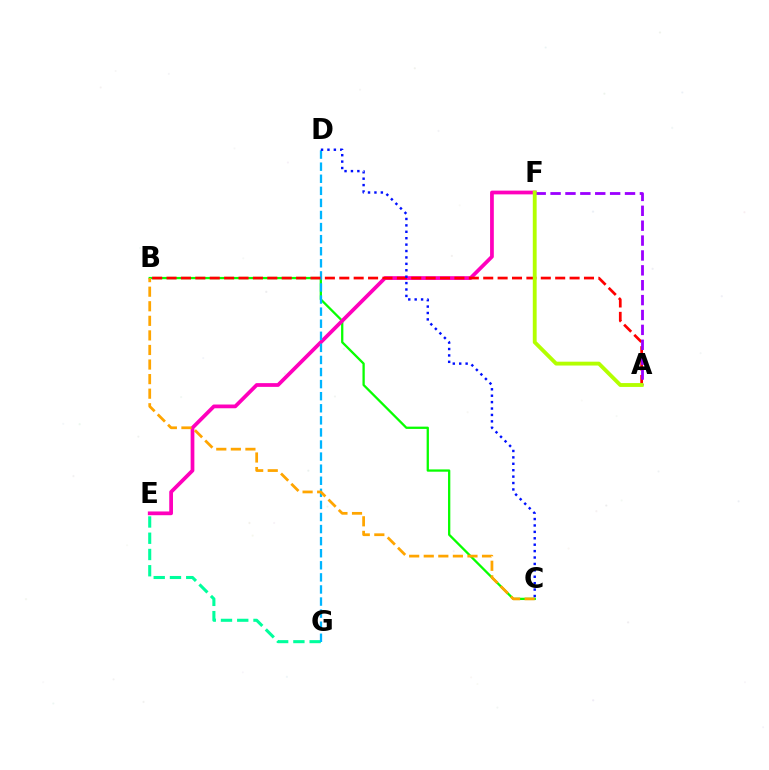{('B', 'C'): [{'color': '#08ff00', 'line_style': 'solid', 'thickness': 1.65}, {'color': '#ffa500', 'line_style': 'dashed', 'thickness': 1.98}], ('E', 'G'): [{'color': '#00ff9d', 'line_style': 'dashed', 'thickness': 2.21}], ('E', 'F'): [{'color': '#ff00bd', 'line_style': 'solid', 'thickness': 2.7}], ('D', 'G'): [{'color': '#00b5ff', 'line_style': 'dashed', 'thickness': 1.64}], ('A', 'B'): [{'color': '#ff0000', 'line_style': 'dashed', 'thickness': 1.96}], ('A', 'F'): [{'color': '#9b00ff', 'line_style': 'dashed', 'thickness': 2.02}, {'color': '#b3ff00', 'line_style': 'solid', 'thickness': 2.77}], ('C', 'D'): [{'color': '#0010ff', 'line_style': 'dotted', 'thickness': 1.74}]}